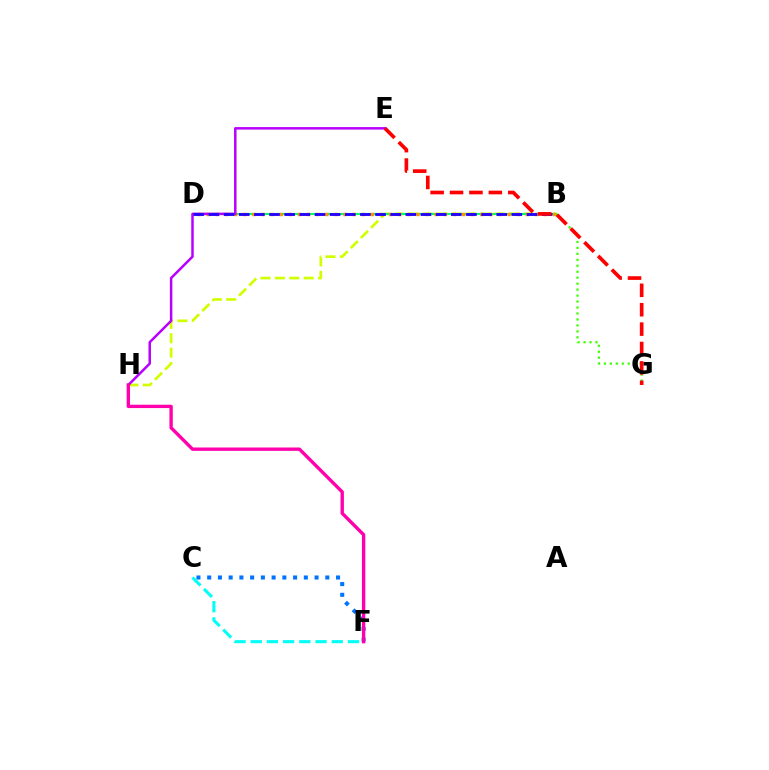{('B', 'H'): [{'color': '#d1ff00', 'line_style': 'dashed', 'thickness': 1.96}], ('B', 'D'): [{'color': '#00ff5c', 'line_style': 'solid', 'thickness': 1.52}, {'color': '#ff9400', 'line_style': 'dotted', 'thickness': 2.48}, {'color': '#2500ff', 'line_style': 'dashed', 'thickness': 2.06}], ('C', 'F'): [{'color': '#0074ff', 'line_style': 'dotted', 'thickness': 2.92}, {'color': '#00fff6', 'line_style': 'dashed', 'thickness': 2.2}], ('B', 'G'): [{'color': '#3dff00', 'line_style': 'dotted', 'thickness': 1.62}], ('E', 'H'): [{'color': '#b900ff', 'line_style': 'solid', 'thickness': 1.81}], ('F', 'H'): [{'color': '#ff00ac', 'line_style': 'solid', 'thickness': 2.42}], ('E', 'G'): [{'color': '#ff0000', 'line_style': 'dashed', 'thickness': 2.64}]}